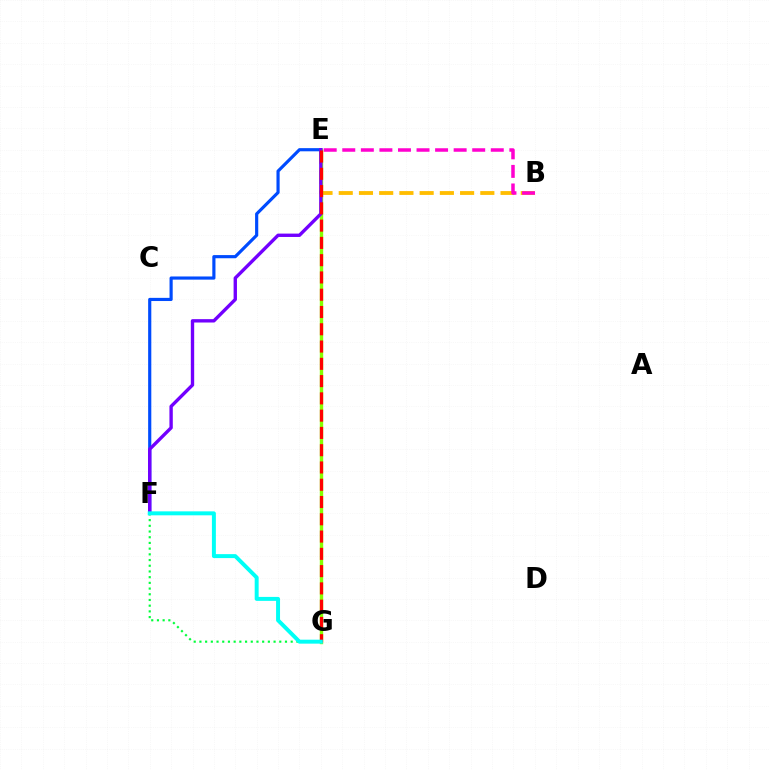{('B', 'E'): [{'color': '#ffbd00', 'line_style': 'dashed', 'thickness': 2.75}, {'color': '#ff00cf', 'line_style': 'dashed', 'thickness': 2.52}], ('E', 'F'): [{'color': '#004bff', 'line_style': 'solid', 'thickness': 2.28}, {'color': '#7200ff', 'line_style': 'solid', 'thickness': 2.42}], ('E', 'G'): [{'color': '#84ff00', 'line_style': 'solid', 'thickness': 2.44}, {'color': '#ff0000', 'line_style': 'dashed', 'thickness': 2.35}], ('F', 'G'): [{'color': '#00ff39', 'line_style': 'dotted', 'thickness': 1.55}, {'color': '#00fff6', 'line_style': 'solid', 'thickness': 2.85}]}